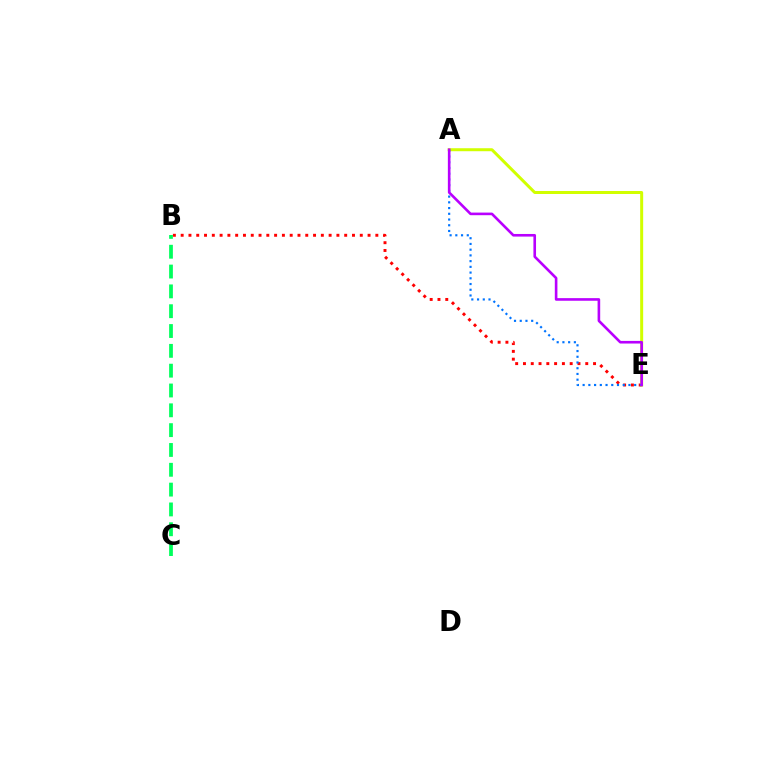{('B', 'E'): [{'color': '#ff0000', 'line_style': 'dotted', 'thickness': 2.12}], ('A', 'E'): [{'color': '#d1ff00', 'line_style': 'solid', 'thickness': 2.16}, {'color': '#0074ff', 'line_style': 'dotted', 'thickness': 1.56}, {'color': '#b900ff', 'line_style': 'solid', 'thickness': 1.88}], ('B', 'C'): [{'color': '#00ff5c', 'line_style': 'dashed', 'thickness': 2.69}]}